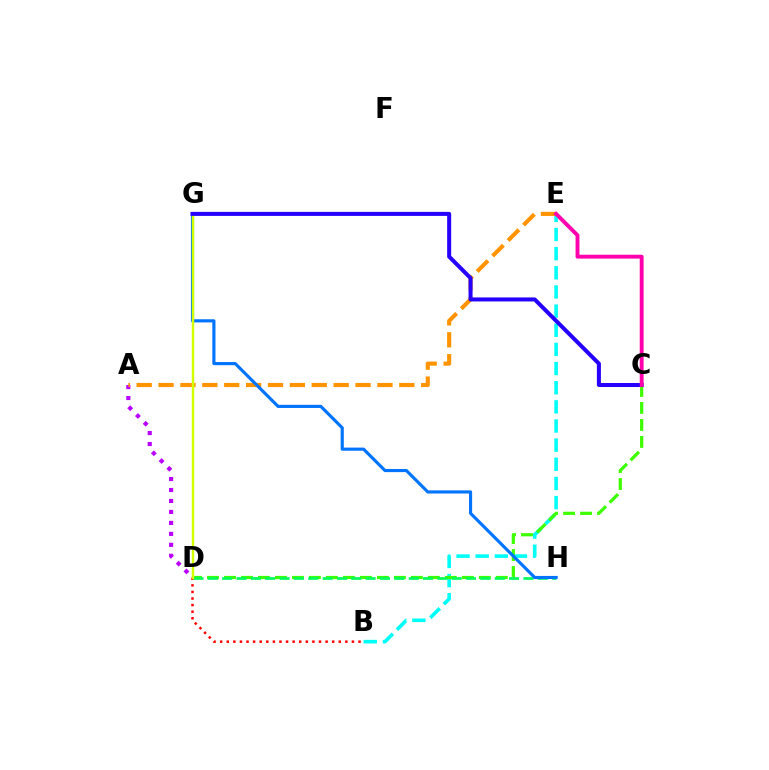{('B', 'E'): [{'color': '#00fff6', 'line_style': 'dashed', 'thickness': 2.6}], ('B', 'D'): [{'color': '#ff0000', 'line_style': 'dotted', 'thickness': 1.79}], ('A', 'D'): [{'color': '#b900ff', 'line_style': 'dotted', 'thickness': 2.98}], ('C', 'D'): [{'color': '#3dff00', 'line_style': 'dashed', 'thickness': 2.31}], ('A', 'E'): [{'color': '#ff9400', 'line_style': 'dashed', 'thickness': 2.97}], ('D', 'H'): [{'color': '#00ff5c', 'line_style': 'dashed', 'thickness': 1.95}], ('G', 'H'): [{'color': '#0074ff', 'line_style': 'solid', 'thickness': 2.26}], ('D', 'G'): [{'color': '#d1ff00', 'line_style': 'solid', 'thickness': 1.75}], ('C', 'G'): [{'color': '#2500ff', 'line_style': 'solid', 'thickness': 2.9}], ('C', 'E'): [{'color': '#ff00ac', 'line_style': 'solid', 'thickness': 2.79}]}